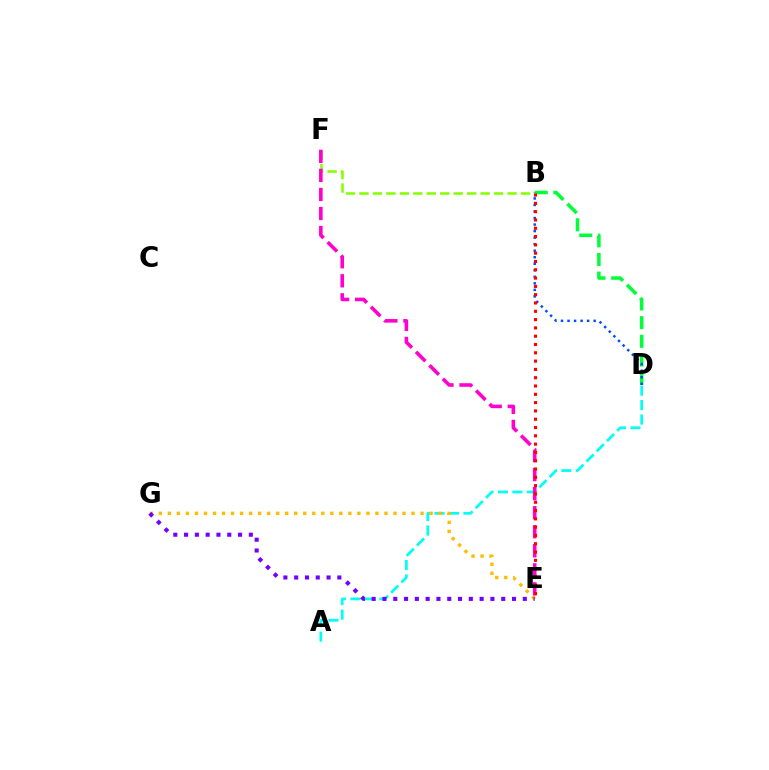{('A', 'D'): [{'color': '#00fff6', 'line_style': 'dashed', 'thickness': 1.96}], ('B', 'D'): [{'color': '#00ff39', 'line_style': 'dashed', 'thickness': 2.54}, {'color': '#004bff', 'line_style': 'dotted', 'thickness': 1.77}], ('E', 'G'): [{'color': '#ffbd00', 'line_style': 'dotted', 'thickness': 2.45}, {'color': '#7200ff', 'line_style': 'dotted', 'thickness': 2.93}], ('B', 'F'): [{'color': '#84ff00', 'line_style': 'dashed', 'thickness': 1.83}], ('E', 'F'): [{'color': '#ff00cf', 'line_style': 'dashed', 'thickness': 2.59}], ('B', 'E'): [{'color': '#ff0000', 'line_style': 'dotted', 'thickness': 2.26}]}